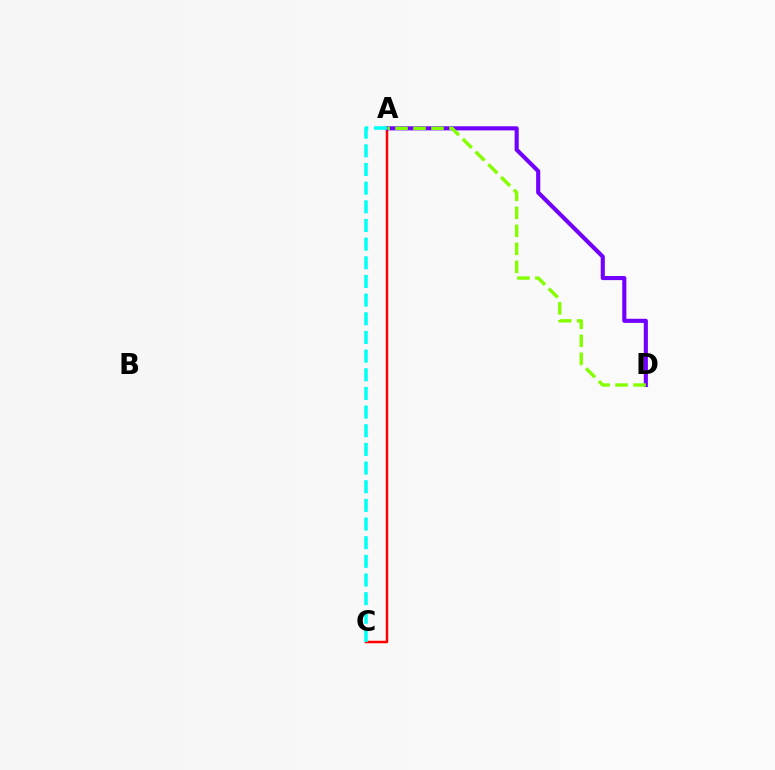{('A', 'C'): [{'color': '#ff0000', 'line_style': 'solid', 'thickness': 1.79}, {'color': '#00fff6', 'line_style': 'dashed', 'thickness': 2.53}], ('A', 'D'): [{'color': '#7200ff', 'line_style': 'solid', 'thickness': 2.96}, {'color': '#84ff00', 'line_style': 'dashed', 'thickness': 2.44}]}